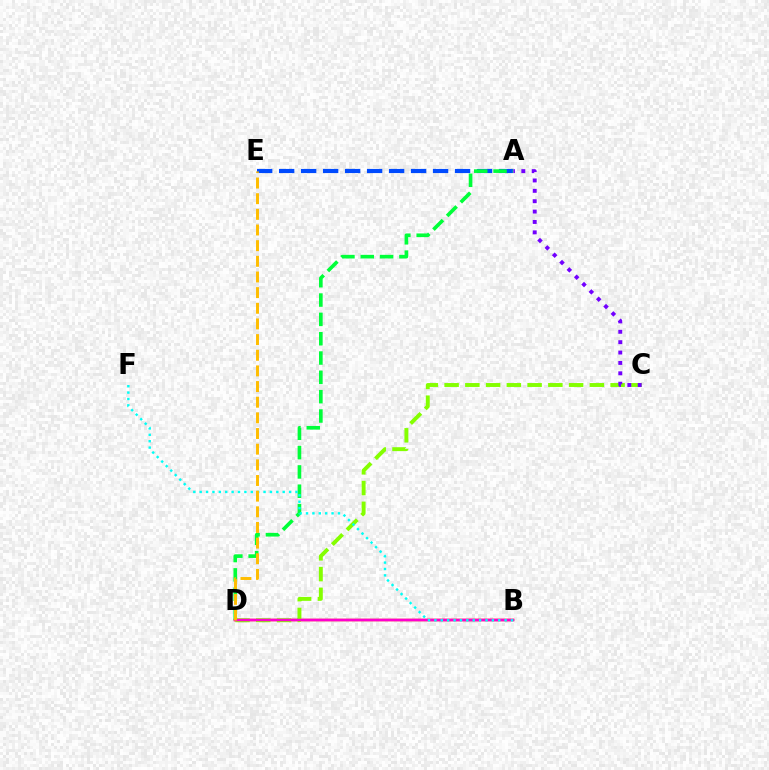{('B', 'D'): [{'color': '#ff0000', 'line_style': 'solid', 'thickness': 1.75}, {'color': '#ff00cf', 'line_style': 'solid', 'thickness': 1.8}], ('C', 'D'): [{'color': '#84ff00', 'line_style': 'dashed', 'thickness': 2.82}], ('A', 'E'): [{'color': '#004bff', 'line_style': 'dashed', 'thickness': 2.99}], ('A', 'D'): [{'color': '#00ff39', 'line_style': 'dashed', 'thickness': 2.63}], ('B', 'F'): [{'color': '#00fff6', 'line_style': 'dotted', 'thickness': 1.74}], ('A', 'C'): [{'color': '#7200ff', 'line_style': 'dotted', 'thickness': 2.82}], ('D', 'E'): [{'color': '#ffbd00', 'line_style': 'dashed', 'thickness': 2.13}]}